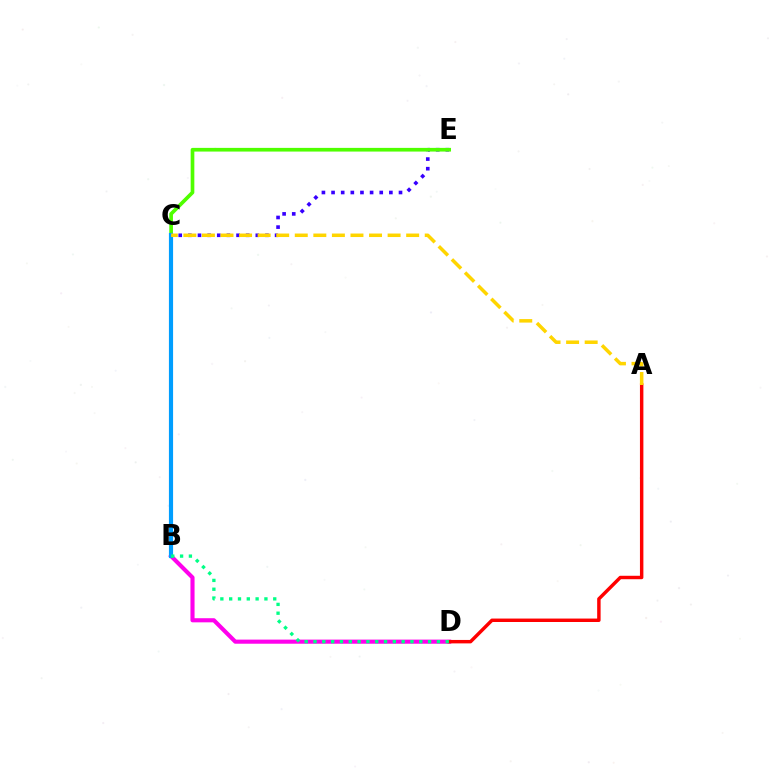{('C', 'E'): [{'color': '#3700ff', 'line_style': 'dotted', 'thickness': 2.62}, {'color': '#4fff00', 'line_style': 'solid', 'thickness': 2.65}], ('B', 'D'): [{'color': '#ff00ed', 'line_style': 'solid', 'thickness': 2.96}, {'color': '#00ff86', 'line_style': 'dotted', 'thickness': 2.39}], ('A', 'D'): [{'color': '#ff0000', 'line_style': 'solid', 'thickness': 2.48}], ('B', 'C'): [{'color': '#009eff', 'line_style': 'solid', 'thickness': 3.0}], ('A', 'C'): [{'color': '#ffd500', 'line_style': 'dashed', 'thickness': 2.52}]}